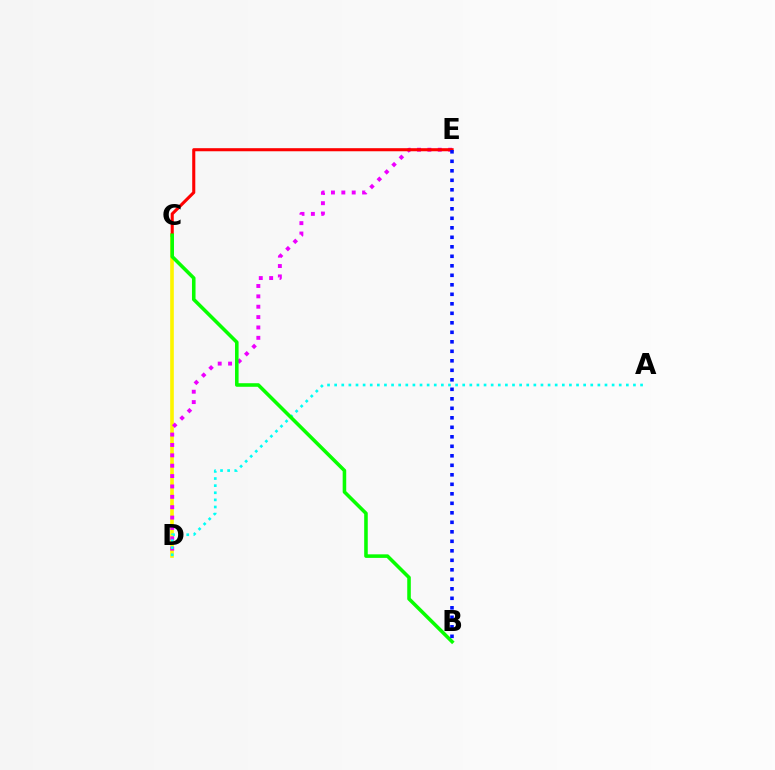{('C', 'D'): [{'color': '#fcf500', 'line_style': 'solid', 'thickness': 2.62}], ('D', 'E'): [{'color': '#ee00ff', 'line_style': 'dotted', 'thickness': 2.82}], ('C', 'E'): [{'color': '#ff0000', 'line_style': 'solid', 'thickness': 2.22}], ('A', 'D'): [{'color': '#00fff6', 'line_style': 'dotted', 'thickness': 1.93}], ('B', 'C'): [{'color': '#08ff00', 'line_style': 'solid', 'thickness': 2.56}], ('B', 'E'): [{'color': '#0010ff', 'line_style': 'dotted', 'thickness': 2.58}]}